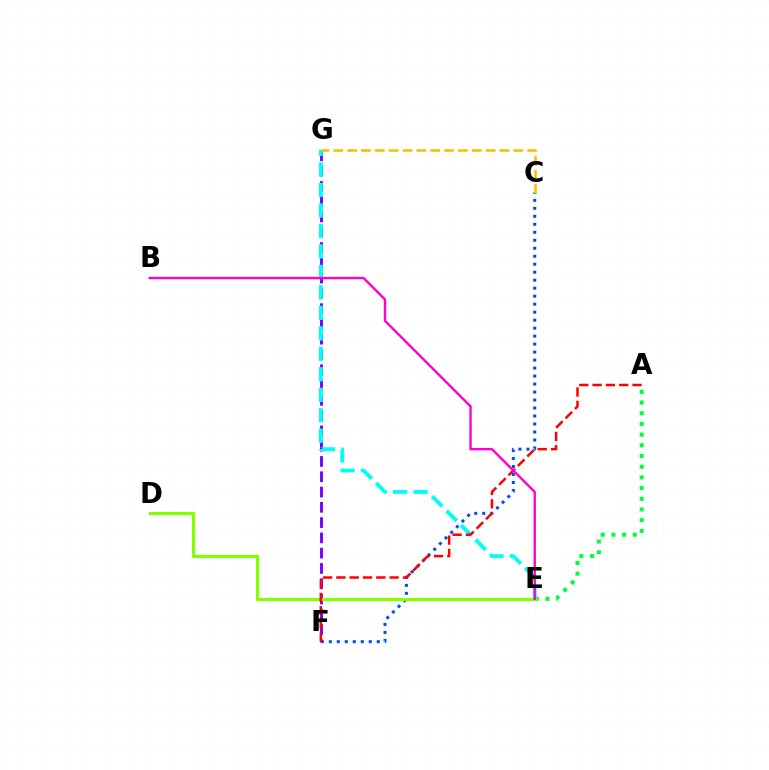{('A', 'E'): [{'color': '#00ff39', 'line_style': 'dotted', 'thickness': 2.91}], ('C', 'F'): [{'color': '#004bff', 'line_style': 'dotted', 'thickness': 2.17}], ('F', 'G'): [{'color': '#7200ff', 'line_style': 'dashed', 'thickness': 2.08}], ('D', 'E'): [{'color': '#84ff00', 'line_style': 'solid', 'thickness': 2.29}], ('E', 'G'): [{'color': '#00fff6', 'line_style': 'dashed', 'thickness': 2.78}], ('A', 'F'): [{'color': '#ff0000', 'line_style': 'dashed', 'thickness': 1.81}], ('C', 'G'): [{'color': '#ffbd00', 'line_style': 'dashed', 'thickness': 1.88}], ('B', 'E'): [{'color': '#ff00cf', 'line_style': 'solid', 'thickness': 1.71}]}